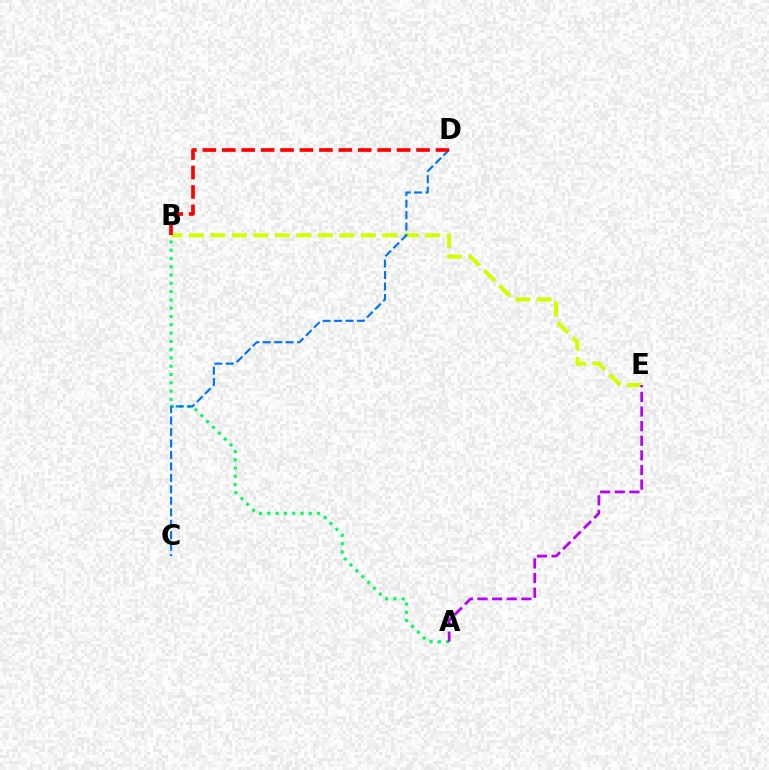{('A', 'B'): [{'color': '#00ff5c', 'line_style': 'dotted', 'thickness': 2.25}], ('B', 'E'): [{'color': '#d1ff00', 'line_style': 'dashed', 'thickness': 2.92}], ('A', 'E'): [{'color': '#b900ff', 'line_style': 'dashed', 'thickness': 1.99}], ('C', 'D'): [{'color': '#0074ff', 'line_style': 'dashed', 'thickness': 1.56}], ('B', 'D'): [{'color': '#ff0000', 'line_style': 'dashed', 'thickness': 2.64}]}